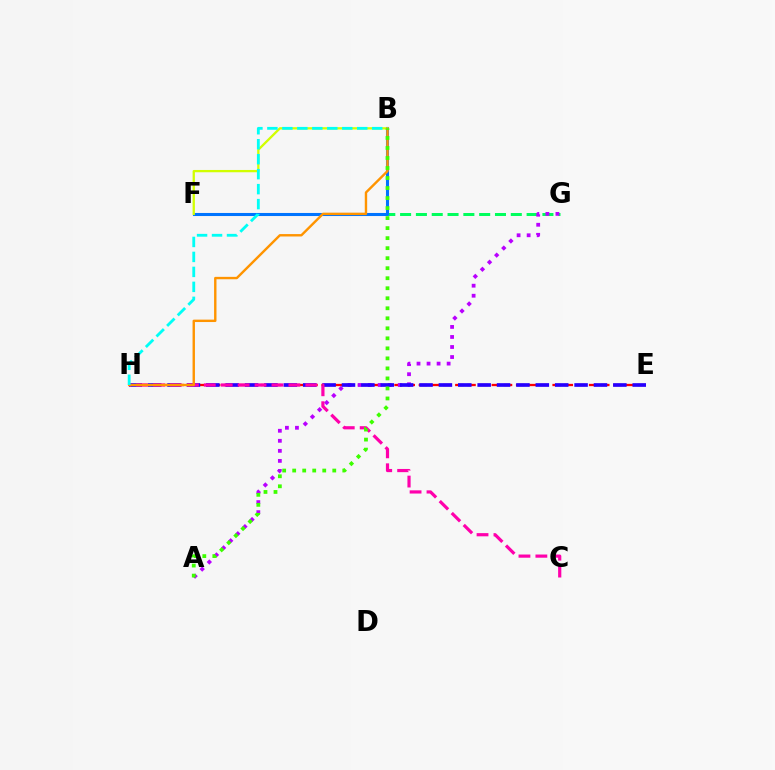{('E', 'H'): [{'color': '#ff0000', 'line_style': 'dashed', 'thickness': 1.65}, {'color': '#2500ff', 'line_style': 'dashed', 'thickness': 2.63}], ('F', 'G'): [{'color': '#00ff5c', 'line_style': 'dashed', 'thickness': 2.15}], ('B', 'F'): [{'color': '#0074ff', 'line_style': 'solid', 'thickness': 2.2}, {'color': '#d1ff00', 'line_style': 'solid', 'thickness': 1.65}], ('A', 'G'): [{'color': '#b900ff', 'line_style': 'dotted', 'thickness': 2.73}], ('C', 'H'): [{'color': '#ff00ac', 'line_style': 'dashed', 'thickness': 2.3}], ('B', 'H'): [{'color': '#ff9400', 'line_style': 'solid', 'thickness': 1.73}, {'color': '#00fff6', 'line_style': 'dashed', 'thickness': 2.03}], ('A', 'B'): [{'color': '#3dff00', 'line_style': 'dotted', 'thickness': 2.72}]}